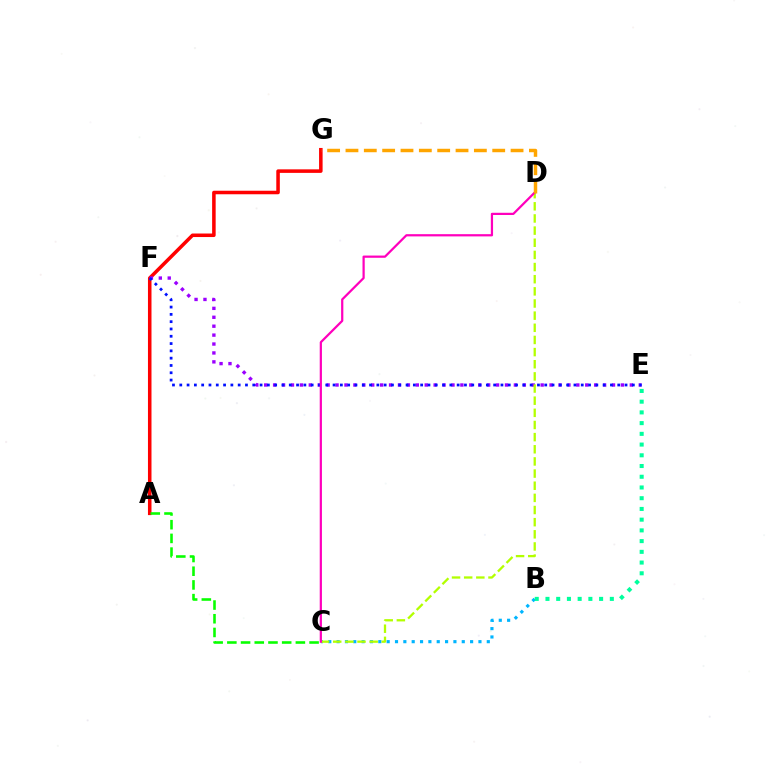{('A', 'G'): [{'color': '#ff0000', 'line_style': 'solid', 'thickness': 2.54}], ('B', 'C'): [{'color': '#00b5ff', 'line_style': 'dotted', 'thickness': 2.27}], ('E', 'F'): [{'color': '#9b00ff', 'line_style': 'dotted', 'thickness': 2.42}, {'color': '#0010ff', 'line_style': 'dotted', 'thickness': 1.98}], ('A', 'C'): [{'color': '#08ff00', 'line_style': 'dashed', 'thickness': 1.86}], ('C', 'D'): [{'color': '#b3ff00', 'line_style': 'dashed', 'thickness': 1.65}, {'color': '#ff00bd', 'line_style': 'solid', 'thickness': 1.6}], ('B', 'E'): [{'color': '#00ff9d', 'line_style': 'dotted', 'thickness': 2.91}], ('D', 'G'): [{'color': '#ffa500', 'line_style': 'dashed', 'thickness': 2.49}]}